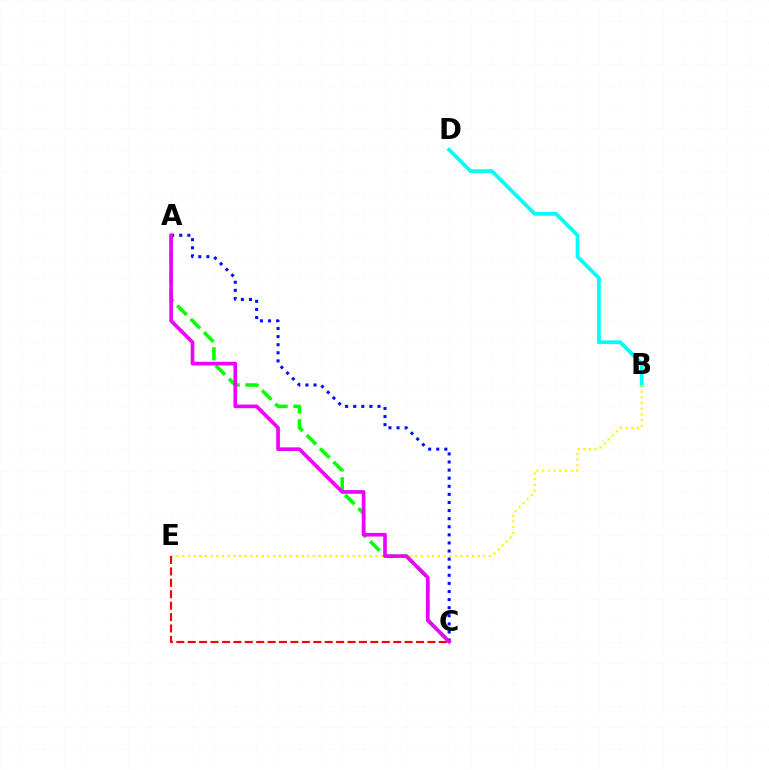{('A', 'C'): [{'color': '#08ff00', 'line_style': 'dashed', 'thickness': 2.57}, {'color': '#0010ff', 'line_style': 'dotted', 'thickness': 2.2}, {'color': '#ee00ff', 'line_style': 'solid', 'thickness': 2.63}], ('B', 'D'): [{'color': '#00fff6', 'line_style': 'solid', 'thickness': 2.68}], ('B', 'E'): [{'color': '#fcf500', 'line_style': 'dotted', 'thickness': 1.54}], ('C', 'E'): [{'color': '#ff0000', 'line_style': 'dashed', 'thickness': 1.55}]}